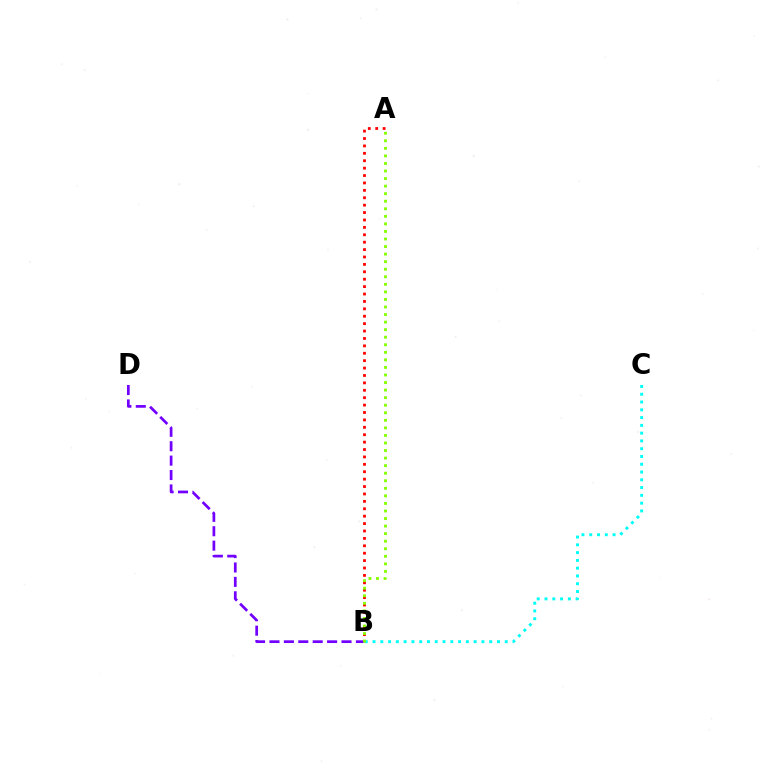{('A', 'B'): [{'color': '#ff0000', 'line_style': 'dotted', 'thickness': 2.01}, {'color': '#84ff00', 'line_style': 'dotted', 'thickness': 2.05}], ('B', 'D'): [{'color': '#7200ff', 'line_style': 'dashed', 'thickness': 1.96}], ('B', 'C'): [{'color': '#00fff6', 'line_style': 'dotted', 'thickness': 2.11}]}